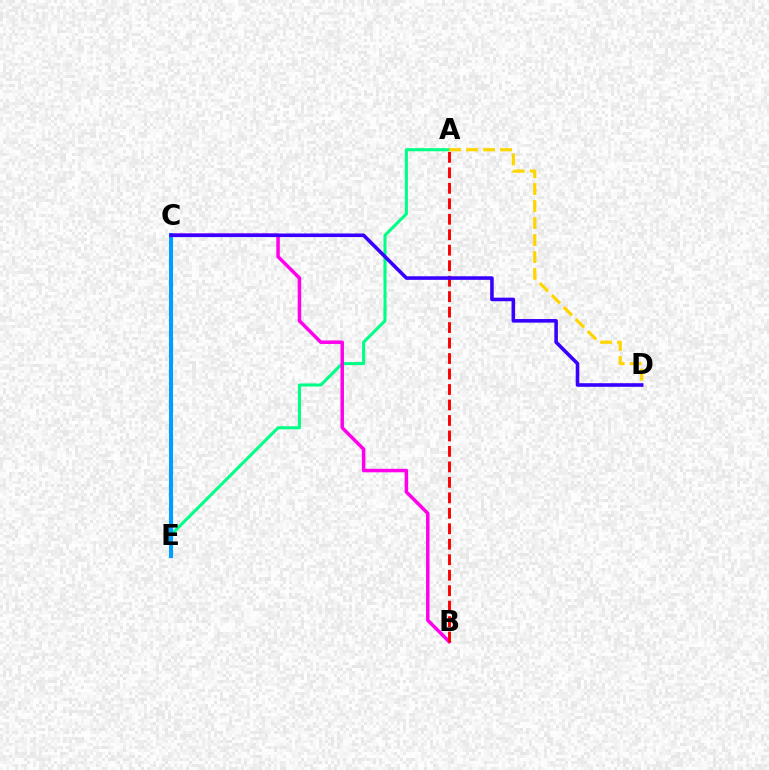{('A', 'E'): [{'color': '#00ff86', 'line_style': 'solid', 'thickness': 2.21}], ('B', 'C'): [{'color': '#ff00ed', 'line_style': 'solid', 'thickness': 2.51}], ('C', 'E'): [{'color': '#4fff00', 'line_style': 'solid', 'thickness': 2.07}, {'color': '#009eff', 'line_style': 'solid', 'thickness': 2.95}], ('A', 'B'): [{'color': '#ff0000', 'line_style': 'dashed', 'thickness': 2.1}], ('A', 'D'): [{'color': '#ffd500', 'line_style': 'dashed', 'thickness': 2.31}], ('C', 'D'): [{'color': '#3700ff', 'line_style': 'solid', 'thickness': 2.58}]}